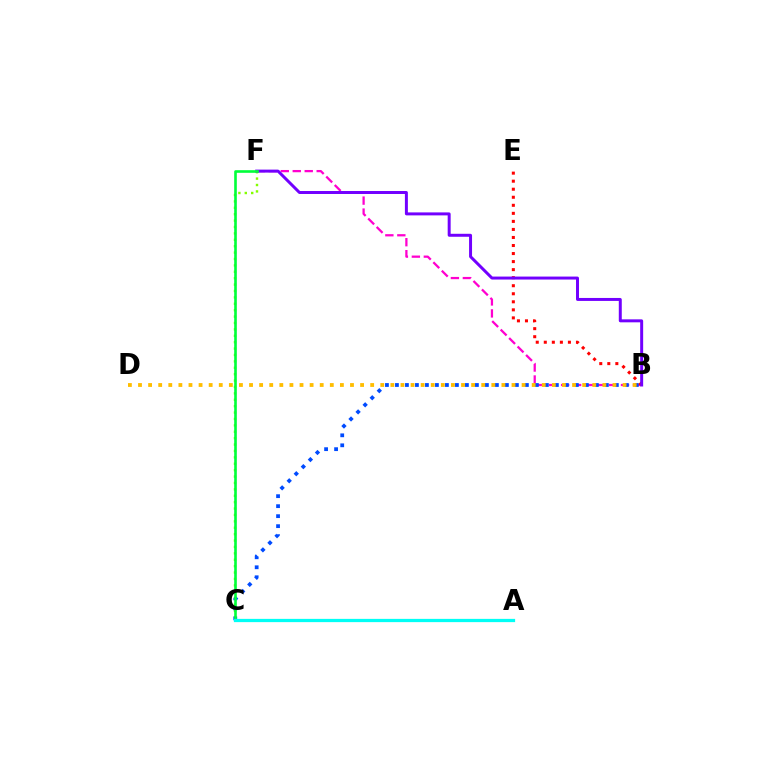{('C', 'F'): [{'color': '#84ff00', 'line_style': 'dotted', 'thickness': 1.74}, {'color': '#00ff39', 'line_style': 'solid', 'thickness': 1.89}], ('B', 'F'): [{'color': '#ff00cf', 'line_style': 'dashed', 'thickness': 1.63}, {'color': '#7200ff', 'line_style': 'solid', 'thickness': 2.14}], ('B', 'C'): [{'color': '#004bff', 'line_style': 'dotted', 'thickness': 2.72}], ('B', 'E'): [{'color': '#ff0000', 'line_style': 'dotted', 'thickness': 2.18}], ('B', 'D'): [{'color': '#ffbd00', 'line_style': 'dotted', 'thickness': 2.74}], ('A', 'C'): [{'color': '#00fff6', 'line_style': 'solid', 'thickness': 2.34}]}